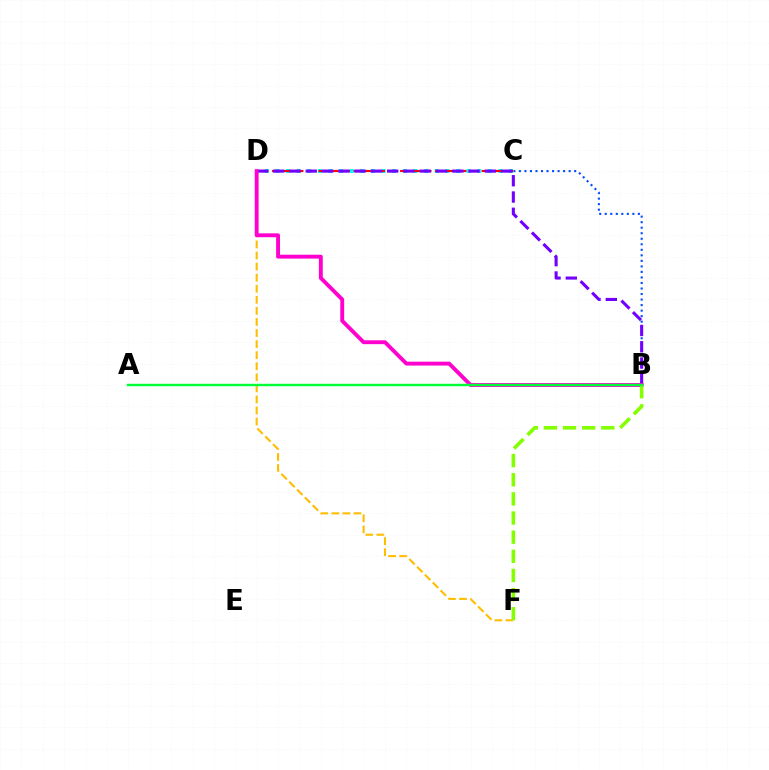{('C', 'D'): [{'color': '#00fff6', 'line_style': 'dotted', 'thickness': 2.88}, {'color': '#ff0000', 'line_style': 'dashed', 'thickness': 1.58}], ('B', 'C'): [{'color': '#004bff', 'line_style': 'dotted', 'thickness': 1.5}], ('D', 'F'): [{'color': '#ffbd00', 'line_style': 'dashed', 'thickness': 1.5}], ('B', 'D'): [{'color': '#7200ff', 'line_style': 'dashed', 'thickness': 2.21}, {'color': '#ff00cf', 'line_style': 'solid', 'thickness': 2.79}], ('B', 'F'): [{'color': '#84ff00', 'line_style': 'dashed', 'thickness': 2.6}], ('A', 'B'): [{'color': '#00ff39', 'line_style': 'solid', 'thickness': 1.73}]}